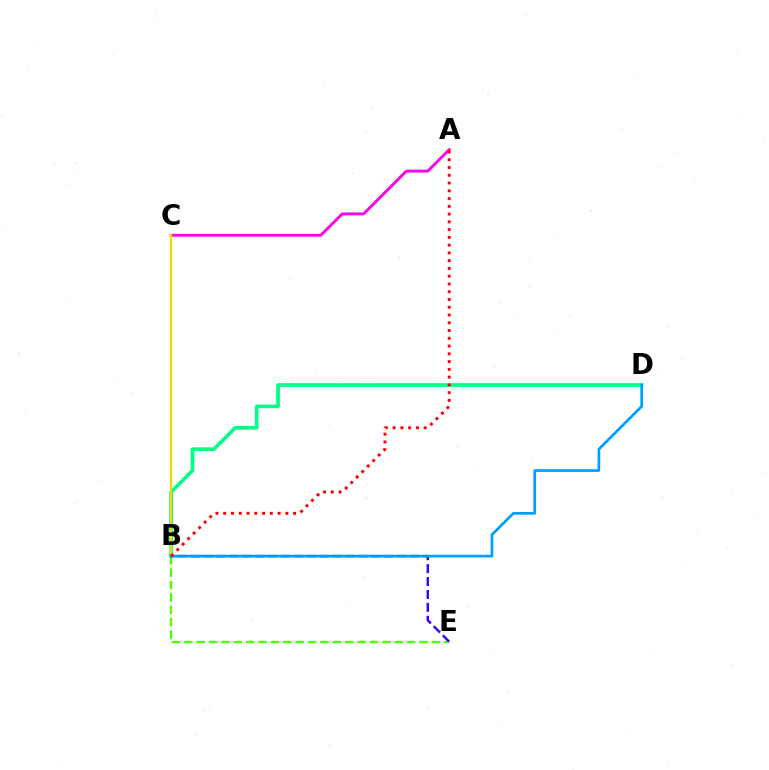{('B', 'D'): [{'color': '#00ff86', 'line_style': 'solid', 'thickness': 2.63}, {'color': '#009eff', 'line_style': 'solid', 'thickness': 1.94}], ('B', 'E'): [{'color': '#4fff00', 'line_style': 'dashed', 'thickness': 1.68}, {'color': '#3700ff', 'line_style': 'dashed', 'thickness': 1.75}], ('A', 'C'): [{'color': '#ff00ed', 'line_style': 'solid', 'thickness': 2.03}], ('B', 'C'): [{'color': '#ffd500', 'line_style': 'solid', 'thickness': 1.56}], ('A', 'B'): [{'color': '#ff0000', 'line_style': 'dotted', 'thickness': 2.11}]}